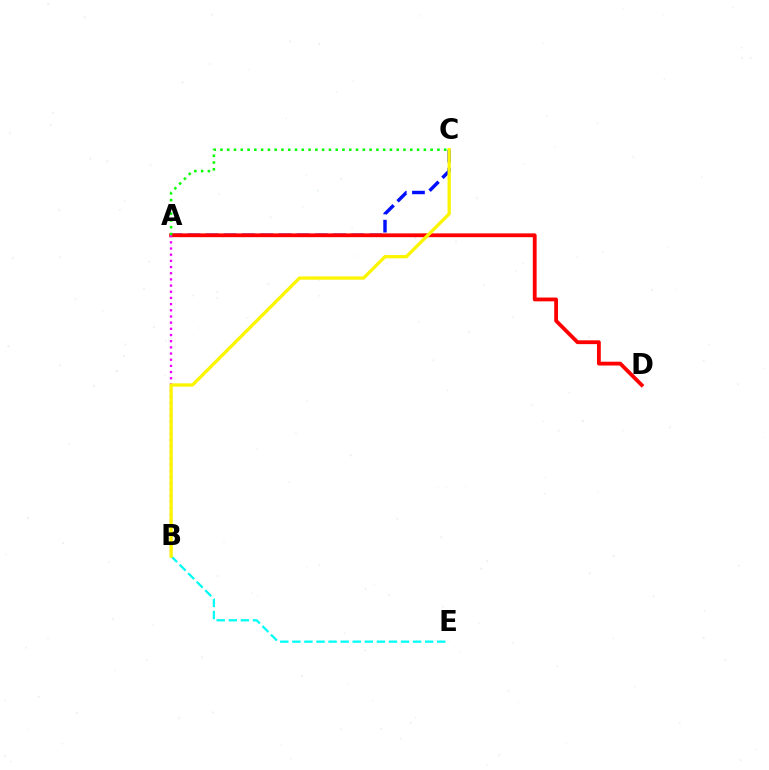{('A', 'C'): [{'color': '#0010ff', 'line_style': 'dashed', 'thickness': 2.47}, {'color': '#08ff00', 'line_style': 'dotted', 'thickness': 1.84}], ('B', 'E'): [{'color': '#00fff6', 'line_style': 'dashed', 'thickness': 1.64}], ('A', 'D'): [{'color': '#ff0000', 'line_style': 'solid', 'thickness': 2.74}], ('A', 'B'): [{'color': '#ee00ff', 'line_style': 'dotted', 'thickness': 1.68}], ('B', 'C'): [{'color': '#fcf500', 'line_style': 'solid', 'thickness': 2.37}]}